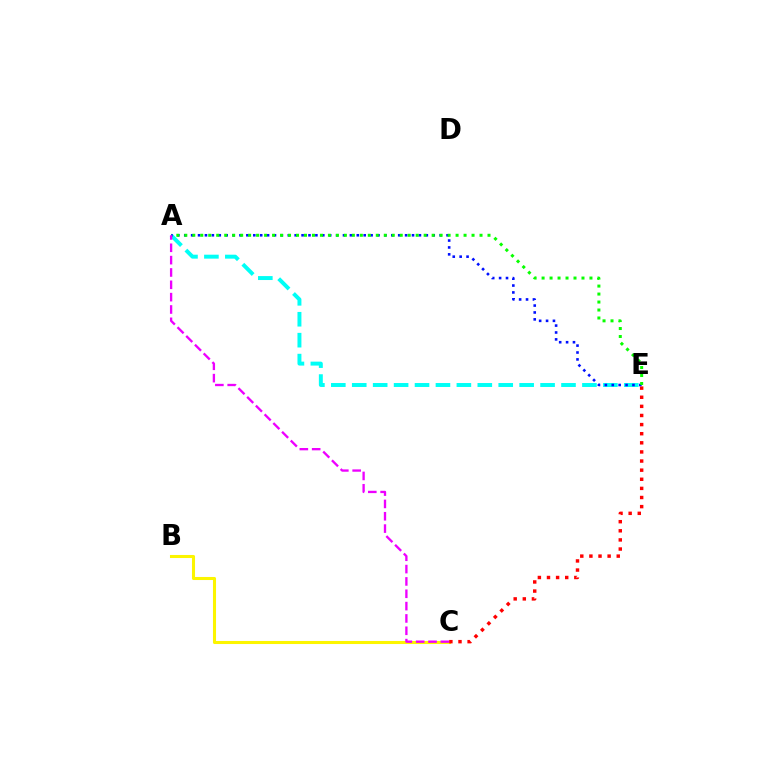{('B', 'C'): [{'color': '#fcf500', 'line_style': 'solid', 'thickness': 2.2}], ('C', 'E'): [{'color': '#ff0000', 'line_style': 'dotted', 'thickness': 2.48}], ('A', 'E'): [{'color': '#00fff6', 'line_style': 'dashed', 'thickness': 2.84}, {'color': '#0010ff', 'line_style': 'dotted', 'thickness': 1.88}, {'color': '#08ff00', 'line_style': 'dotted', 'thickness': 2.17}], ('A', 'C'): [{'color': '#ee00ff', 'line_style': 'dashed', 'thickness': 1.68}]}